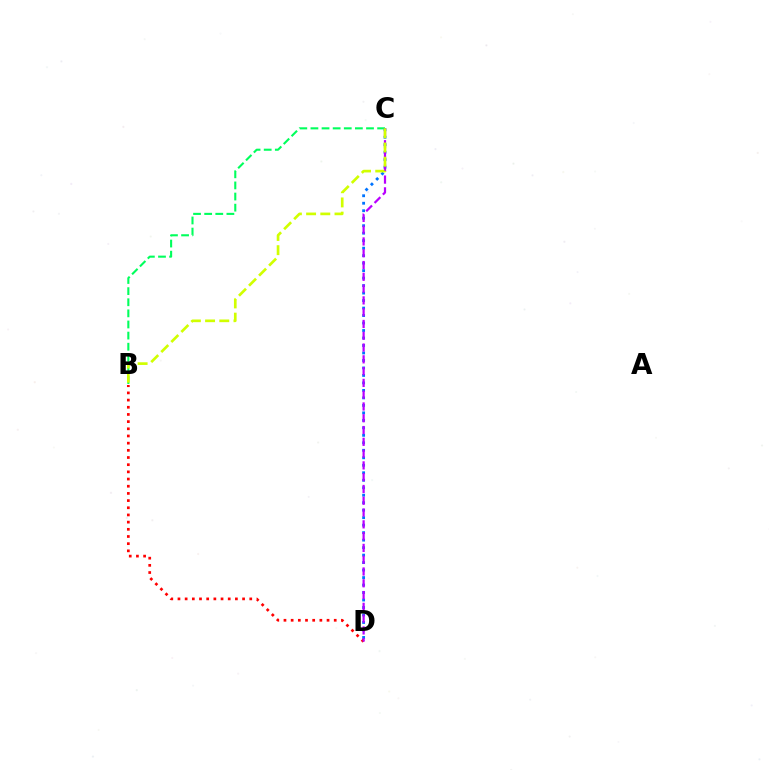{('C', 'D'): [{'color': '#0074ff', 'line_style': 'dotted', 'thickness': 2.03}, {'color': '#b900ff', 'line_style': 'dashed', 'thickness': 1.6}], ('B', 'C'): [{'color': '#00ff5c', 'line_style': 'dashed', 'thickness': 1.51}, {'color': '#d1ff00', 'line_style': 'dashed', 'thickness': 1.93}], ('B', 'D'): [{'color': '#ff0000', 'line_style': 'dotted', 'thickness': 1.95}]}